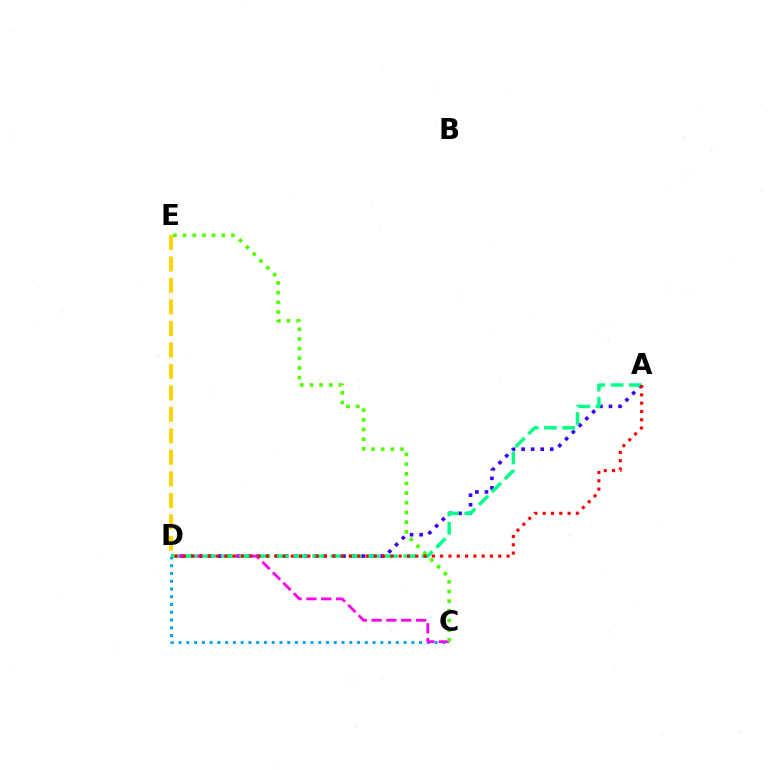{('C', 'D'): [{'color': '#009eff', 'line_style': 'dotted', 'thickness': 2.11}, {'color': '#ff00ed', 'line_style': 'dashed', 'thickness': 2.01}], ('A', 'D'): [{'color': '#3700ff', 'line_style': 'dotted', 'thickness': 2.6}, {'color': '#00ff86', 'line_style': 'dashed', 'thickness': 2.48}, {'color': '#ff0000', 'line_style': 'dotted', 'thickness': 2.25}], ('D', 'E'): [{'color': '#ffd500', 'line_style': 'dashed', 'thickness': 2.92}], ('C', 'E'): [{'color': '#4fff00', 'line_style': 'dotted', 'thickness': 2.63}]}